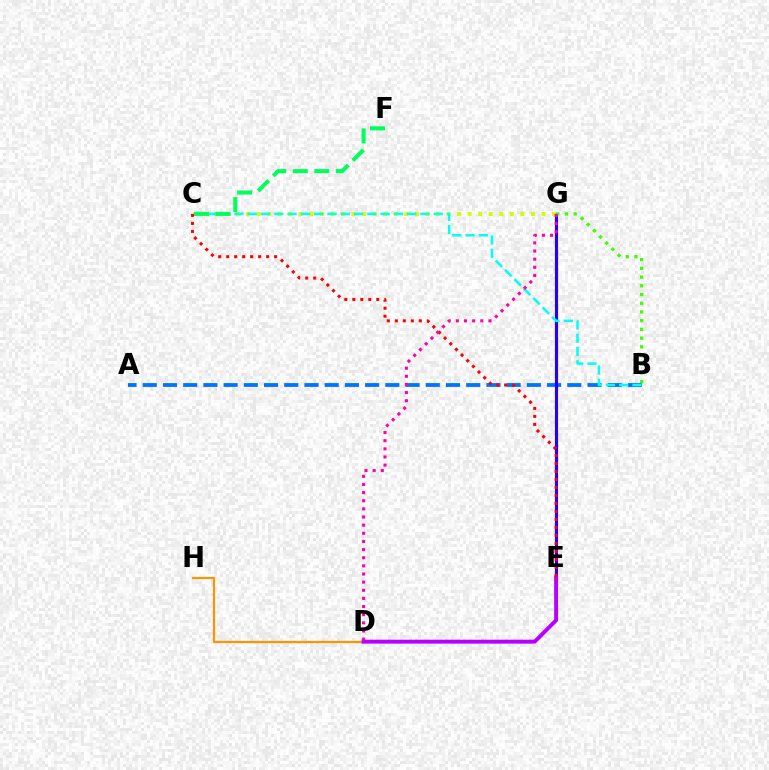{('A', 'B'): [{'color': '#0074ff', 'line_style': 'dashed', 'thickness': 2.75}], ('E', 'G'): [{'color': '#2500ff', 'line_style': 'solid', 'thickness': 2.25}], ('C', 'G'): [{'color': '#d1ff00', 'line_style': 'dotted', 'thickness': 2.87}], ('B', 'G'): [{'color': '#3dff00', 'line_style': 'dotted', 'thickness': 2.37}], ('D', 'H'): [{'color': '#ff9400', 'line_style': 'solid', 'thickness': 1.6}], ('D', 'E'): [{'color': '#b900ff', 'line_style': 'solid', 'thickness': 2.83}], ('C', 'E'): [{'color': '#ff0000', 'line_style': 'dotted', 'thickness': 2.17}], ('B', 'C'): [{'color': '#00fff6', 'line_style': 'dashed', 'thickness': 1.81}], ('D', 'G'): [{'color': '#ff00ac', 'line_style': 'dotted', 'thickness': 2.21}], ('C', 'F'): [{'color': '#00ff5c', 'line_style': 'dashed', 'thickness': 2.92}]}